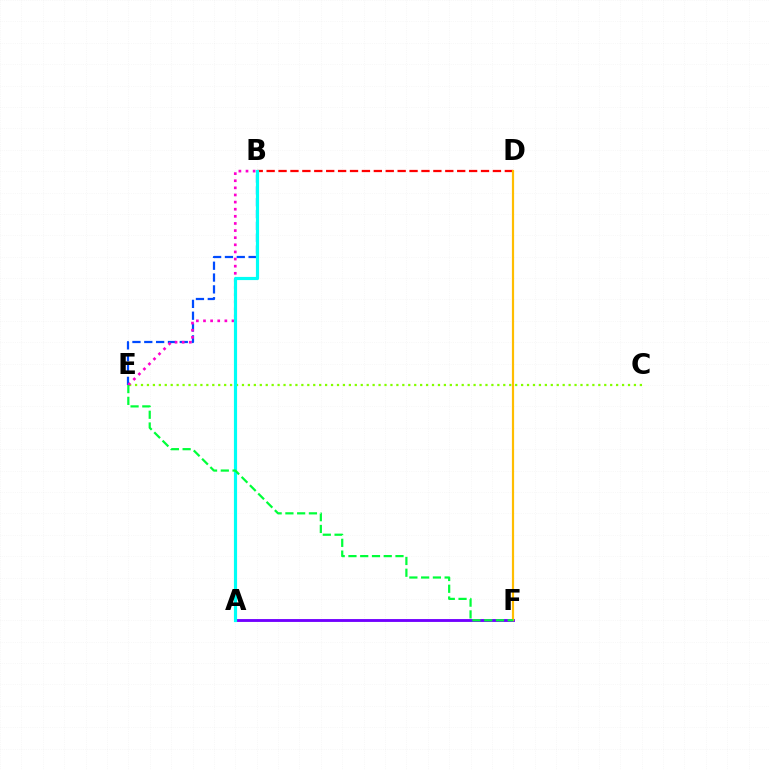{('B', 'D'): [{'color': '#ff0000', 'line_style': 'dashed', 'thickness': 1.62}], ('B', 'E'): [{'color': '#004bff', 'line_style': 'dashed', 'thickness': 1.61}, {'color': '#ff00cf', 'line_style': 'dotted', 'thickness': 1.93}], ('C', 'E'): [{'color': '#84ff00', 'line_style': 'dotted', 'thickness': 1.61}], ('A', 'F'): [{'color': '#7200ff', 'line_style': 'solid', 'thickness': 2.06}], ('D', 'F'): [{'color': '#ffbd00', 'line_style': 'solid', 'thickness': 1.58}], ('A', 'B'): [{'color': '#00fff6', 'line_style': 'solid', 'thickness': 2.29}], ('E', 'F'): [{'color': '#00ff39', 'line_style': 'dashed', 'thickness': 1.6}]}